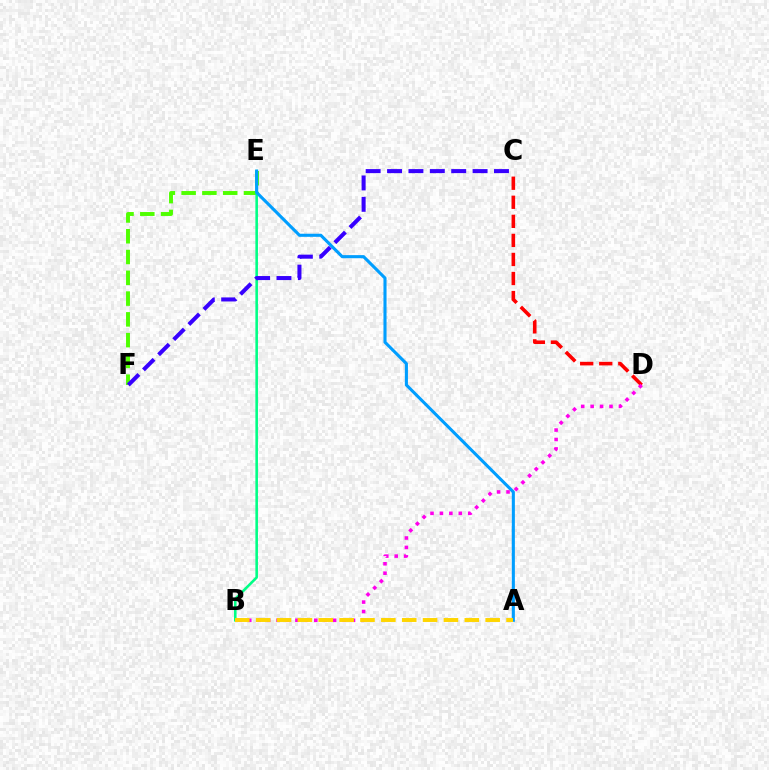{('E', 'F'): [{'color': '#4fff00', 'line_style': 'dashed', 'thickness': 2.82}], ('C', 'D'): [{'color': '#ff0000', 'line_style': 'dashed', 'thickness': 2.59}], ('B', 'E'): [{'color': '#00ff86', 'line_style': 'solid', 'thickness': 1.86}], ('A', 'E'): [{'color': '#009eff', 'line_style': 'solid', 'thickness': 2.22}], ('C', 'F'): [{'color': '#3700ff', 'line_style': 'dashed', 'thickness': 2.91}], ('B', 'D'): [{'color': '#ff00ed', 'line_style': 'dotted', 'thickness': 2.56}], ('A', 'B'): [{'color': '#ffd500', 'line_style': 'dashed', 'thickness': 2.83}]}